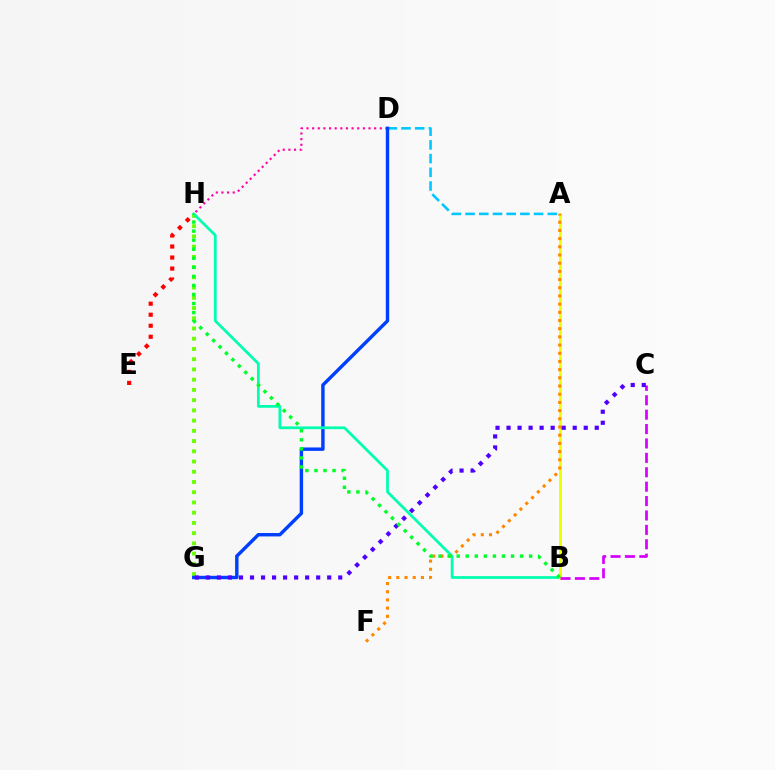{('G', 'H'): [{'color': '#66ff00', 'line_style': 'dotted', 'thickness': 2.78}], ('A', 'D'): [{'color': '#00c7ff', 'line_style': 'dashed', 'thickness': 1.86}], ('D', 'H'): [{'color': '#ff00a0', 'line_style': 'dotted', 'thickness': 1.53}], ('E', 'H'): [{'color': '#ff0000', 'line_style': 'dotted', 'thickness': 2.99}], ('D', 'G'): [{'color': '#003fff', 'line_style': 'solid', 'thickness': 2.46}], ('B', 'H'): [{'color': '#00ffaf', 'line_style': 'solid', 'thickness': 1.98}, {'color': '#00ff27', 'line_style': 'dotted', 'thickness': 2.46}], ('A', 'B'): [{'color': '#eeff00', 'line_style': 'solid', 'thickness': 2.07}], ('B', 'C'): [{'color': '#d600ff', 'line_style': 'dashed', 'thickness': 1.96}], ('A', 'F'): [{'color': '#ff8800', 'line_style': 'dotted', 'thickness': 2.23}], ('C', 'G'): [{'color': '#4f00ff', 'line_style': 'dotted', 'thickness': 3.0}]}